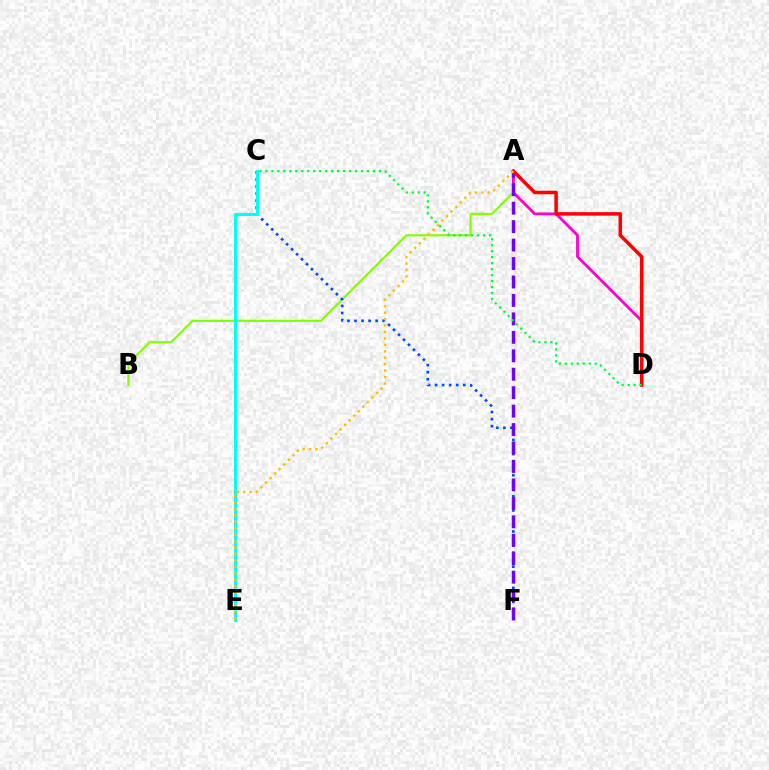{('A', 'B'): [{'color': '#84ff00', 'line_style': 'solid', 'thickness': 1.57}], ('A', 'D'): [{'color': '#ff00cf', 'line_style': 'solid', 'thickness': 2.02}, {'color': '#ff0000', 'line_style': 'solid', 'thickness': 2.53}], ('C', 'F'): [{'color': '#004bff', 'line_style': 'dotted', 'thickness': 1.91}], ('A', 'F'): [{'color': '#7200ff', 'line_style': 'dashed', 'thickness': 2.51}], ('C', 'E'): [{'color': '#00fff6', 'line_style': 'solid', 'thickness': 2.19}], ('A', 'E'): [{'color': '#ffbd00', 'line_style': 'dotted', 'thickness': 1.75}], ('C', 'D'): [{'color': '#00ff39', 'line_style': 'dotted', 'thickness': 1.62}]}